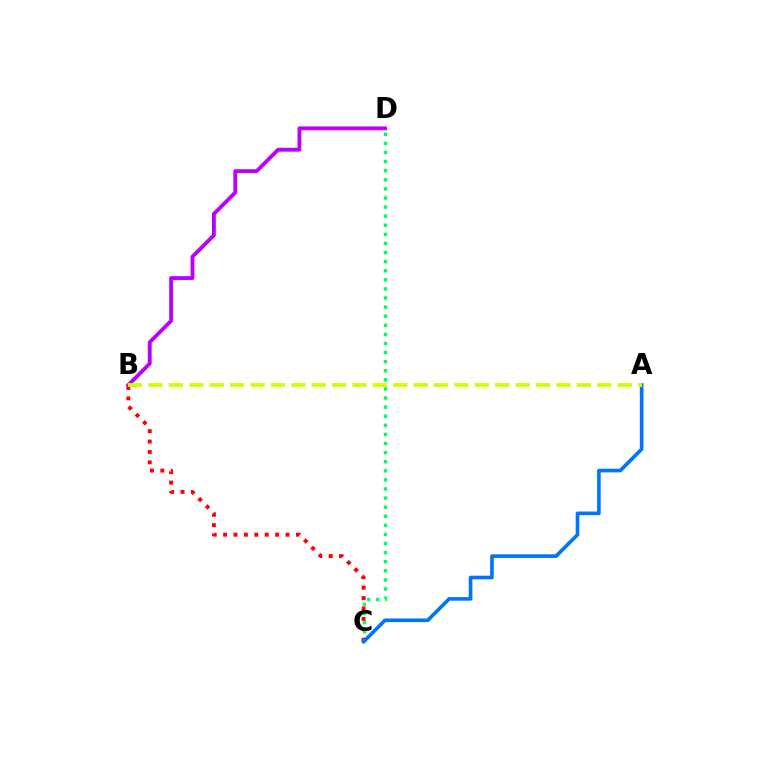{('B', 'C'): [{'color': '#ff0000', 'line_style': 'dotted', 'thickness': 2.83}], ('C', 'D'): [{'color': '#00ff5c', 'line_style': 'dotted', 'thickness': 2.47}], ('A', 'C'): [{'color': '#0074ff', 'line_style': 'solid', 'thickness': 2.62}], ('B', 'D'): [{'color': '#b900ff', 'line_style': 'solid', 'thickness': 2.77}], ('A', 'B'): [{'color': '#d1ff00', 'line_style': 'dashed', 'thickness': 2.77}]}